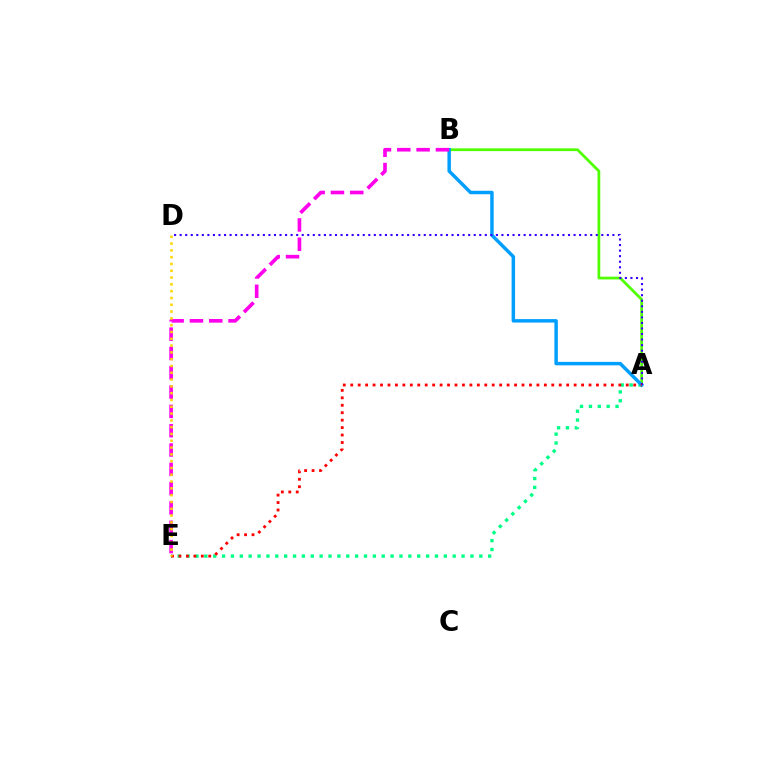{('A', 'B'): [{'color': '#4fff00', 'line_style': 'solid', 'thickness': 1.97}, {'color': '#009eff', 'line_style': 'solid', 'thickness': 2.49}], ('A', 'E'): [{'color': '#00ff86', 'line_style': 'dotted', 'thickness': 2.41}, {'color': '#ff0000', 'line_style': 'dotted', 'thickness': 2.02}], ('B', 'E'): [{'color': '#ff00ed', 'line_style': 'dashed', 'thickness': 2.62}], ('A', 'D'): [{'color': '#3700ff', 'line_style': 'dotted', 'thickness': 1.51}], ('D', 'E'): [{'color': '#ffd500', 'line_style': 'dotted', 'thickness': 1.85}]}